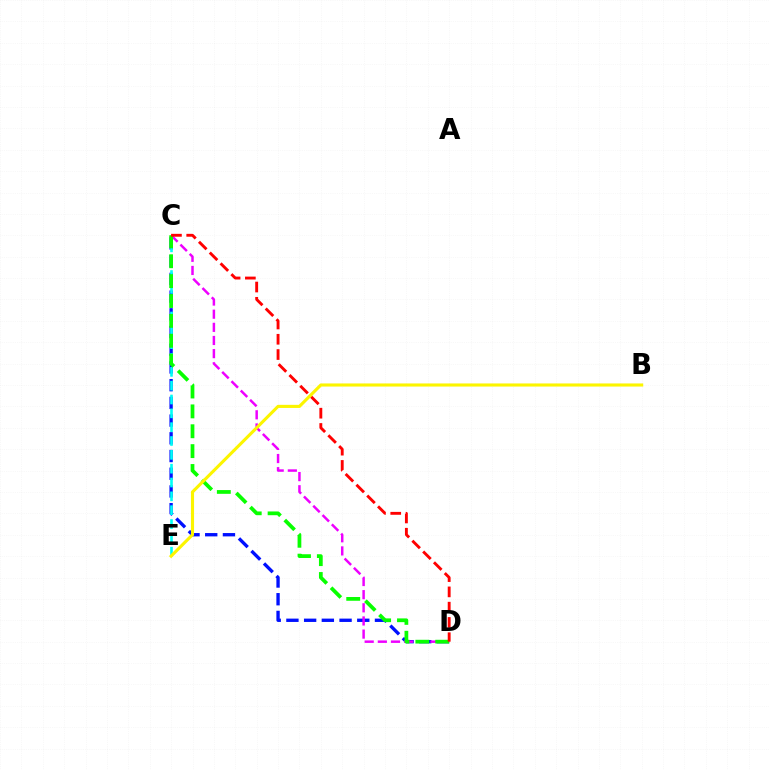{('C', 'D'): [{'color': '#0010ff', 'line_style': 'dashed', 'thickness': 2.41}, {'color': '#ee00ff', 'line_style': 'dashed', 'thickness': 1.79}, {'color': '#08ff00', 'line_style': 'dashed', 'thickness': 2.7}, {'color': '#ff0000', 'line_style': 'dashed', 'thickness': 2.07}], ('C', 'E'): [{'color': '#00fff6', 'line_style': 'dashed', 'thickness': 1.88}], ('B', 'E'): [{'color': '#fcf500', 'line_style': 'solid', 'thickness': 2.24}]}